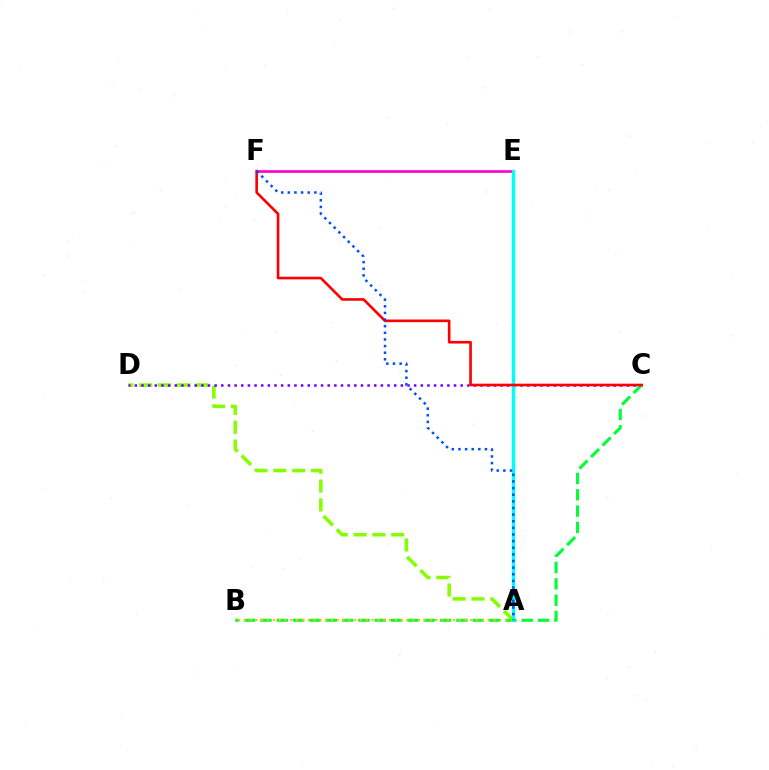{('A', 'D'): [{'color': '#84ff00', 'line_style': 'dashed', 'thickness': 2.56}], ('C', 'D'): [{'color': '#7200ff', 'line_style': 'dotted', 'thickness': 1.81}], ('B', 'C'): [{'color': '#00ff39', 'line_style': 'dashed', 'thickness': 2.22}], ('E', 'F'): [{'color': '#ff00cf', 'line_style': 'solid', 'thickness': 1.92}], ('A', 'E'): [{'color': '#00fff6', 'line_style': 'solid', 'thickness': 2.41}], ('C', 'F'): [{'color': '#ff0000', 'line_style': 'solid', 'thickness': 1.9}], ('A', 'B'): [{'color': '#ffbd00', 'line_style': 'dotted', 'thickness': 1.58}], ('A', 'F'): [{'color': '#004bff', 'line_style': 'dotted', 'thickness': 1.8}]}